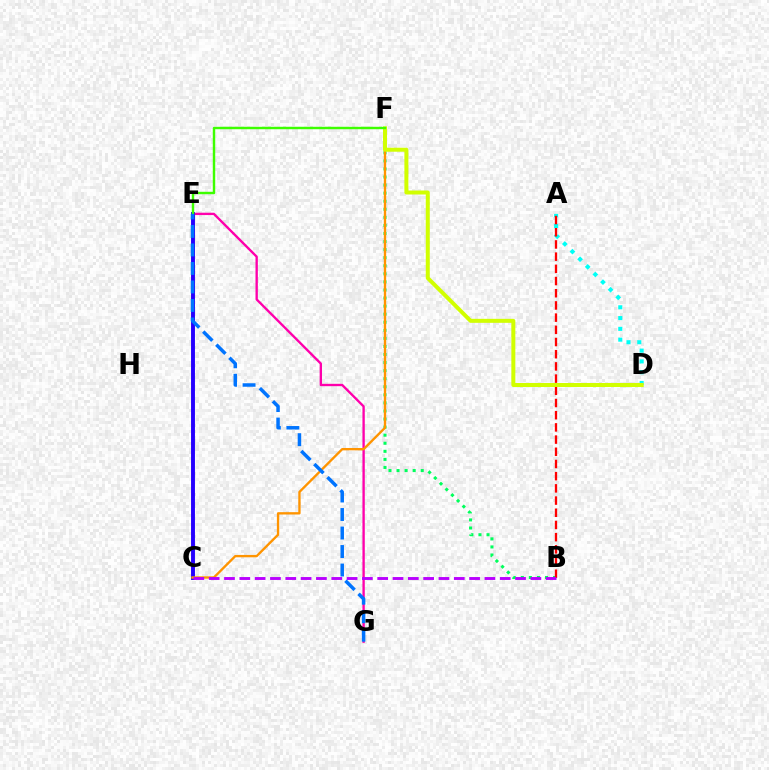{('A', 'D'): [{'color': '#00fff6', 'line_style': 'dotted', 'thickness': 2.93}], ('B', 'F'): [{'color': '#00ff5c', 'line_style': 'dotted', 'thickness': 2.19}], ('E', 'G'): [{'color': '#ff00ac', 'line_style': 'solid', 'thickness': 1.69}, {'color': '#0074ff', 'line_style': 'dashed', 'thickness': 2.51}], ('C', 'E'): [{'color': '#2500ff', 'line_style': 'solid', 'thickness': 2.81}], ('C', 'F'): [{'color': '#ff9400', 'line_style': 'solid', 'thickness': 1.69}], ('A', 'B'): [{'color': '#ff0000', 'line_style': 'dashed', 'thickness': 1.66}], ('D', 'F'): [{'color': '#d1ff00', 'line_style': 'solid', 'thickness': 2.88}], ('E', 'F'): [{'color': '#3dff00', 'line_style': 'solid', 'thickness': 1.75}], ('B', 'C'): [{'color': '#b900ff', 'line_style': 'dashed', 'thickness': 2.08}]}